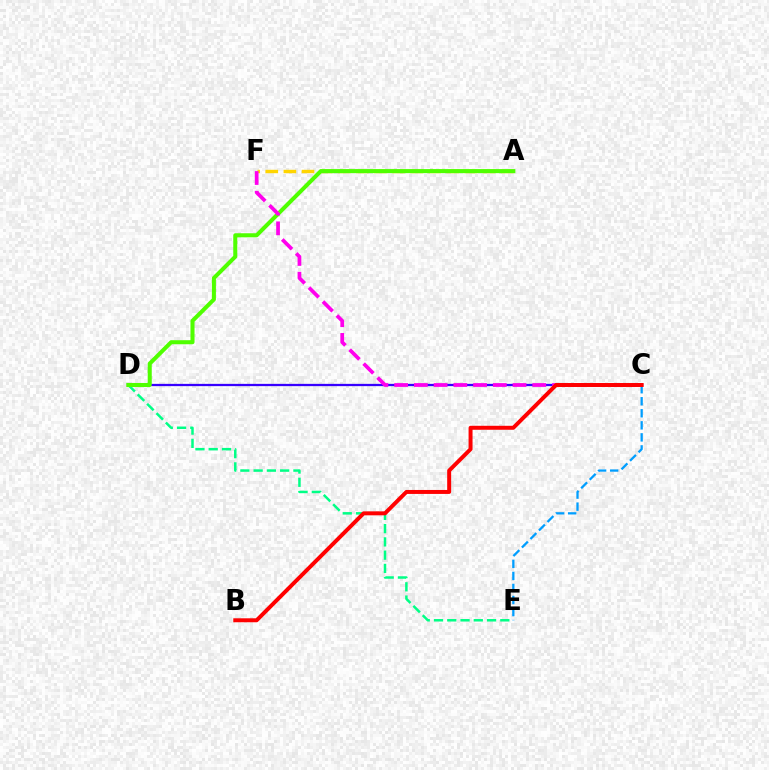{('A', 'F'): [{'color': '#ffd500', 'line_style': 'dashed', 'thickness': 2.46}], ('C', 'D'): [{'color': '#3700ff', 'line_style': 'solid', 'thickness': 1.64}], ('D', 'E'): [{'color': '#00ff86', 'line_style': 'dashed', 'thickness': 1.8}], ('A', 'D'): [{'color': '#4fff00', 'line_style': 'solid', 'thickness': 2.92}], ('C', 'E'): [{'color': '#009eff', 'line_style': 'dashed', 'thickness': 1.64}], ('C', 'F'): [{'color': '#ff00ed', 'line_style': 'dashed', 'thickness': 2.68}], ('B', 'C'): [{'color': '#ff0000', 'line_style': 'solid', 'thickness': 2.86}]}